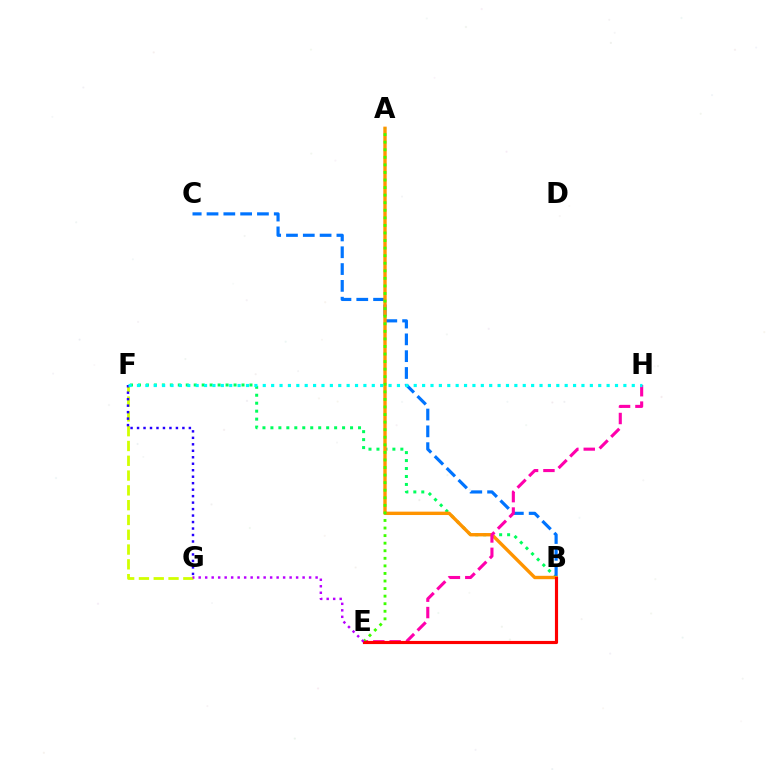{('B', 'F'): [{'color': '#00ff5c', 'line_style': 'dotted', 'thickness': 2.16}], ('B', 'C'): [{'color': '#0074ff', 'line_style': 'dashed', 'thickness': 2.28}], ('F', 'G'): [{'color': '#d1ff00', 'line_style': 'dashed', 'thickness': 2.01}, {'color': '#2500ff', 'line_style': 'dotted', 'thickness': 1.76}], ('A', 'B'): [{'color': '#ff9400', 'line_style': 'solid', 'thickness': 2.43}], ('E', 'H'): [{'color': '#ff00ac', 'line_style': 'dashed', 'thickness': 2.23}], ('A', 'E'): [{'color': '#3dff00', 'line_style': 'dotted', 'thickness': 2.06}], ('B', 'E'): [{'color': '#ff0000', 'line_style': 'solid', 'thickness': 2.26}], ('F', 'H'): [{'color': '#00fff6', 'line_style': 'dotted', 'thickness': 2.28}], ('E', 'G'): [{'color': '#b900ff', 'line_style': 'dotted', 'thickness': 1.76}]}